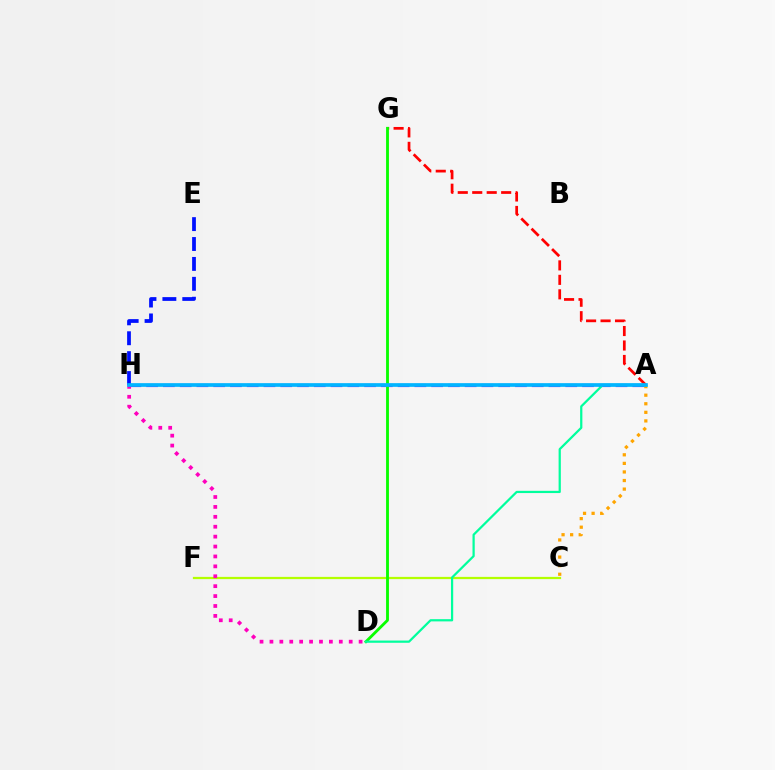{('A', 'G'): [{'color': '#ff0000', 'line_style': 'dashed', 'thickness': 1.97}], ('E', 'H'): [{'color': '#0010ff', 'line_style': 'dashed', 'thickness': 2.7}], ('C', 'F'): [{'color': '#b3ff00', 'line_style': 'solid', 'thickness': 1.61}], ('A', 'H'): [{'color': '#9b00ff', 'line_style': 'dashed', 'thickness': 2.28}, {'color': '#00b5ff', 'line_style': 'solid', 'thickness': 2.66}], ('A', 'C'): [{'color': '#ffa500', 'line_style': 'dotted', 'thickness': 2.33}], ('D', 'G'): [{'color': '#08ff00', 'line_style': 'solid', 'thickness': 2.05}], ('D', 'H'): [{'color': '#ff00bd', 'line_style': 'dotted', 'thickness': 2.69}], ('A', 'D'): [{'color': '#00ff9d', 'line_style': 'solid', 'thickness': 1.61}]}